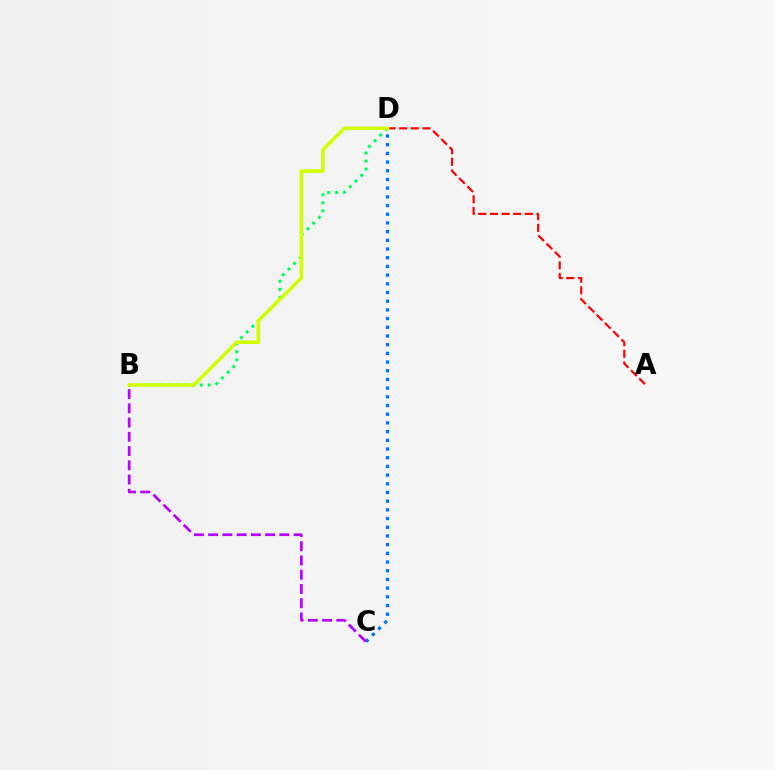{('B', 'D'): [{'color': '#00ff5c', 'line_style': 'dotted', 'thickness': 2.18}, {'color': '#d1ff00', 'line_style': 'solid', 'thickness': 2.54}], ('A', 'D'): [{'color': '#ff0000', 'line_style': 'dashed', 'thickness': 1.58}], ('C', 'D'): [{'color': '#0074ff', 'line_style': 'dotted', 'thickness': 2.36}], ('B', 'C'): [{'color': '#b900ff', 'line_style': 'dashed', 'thickness': 1.94}]}